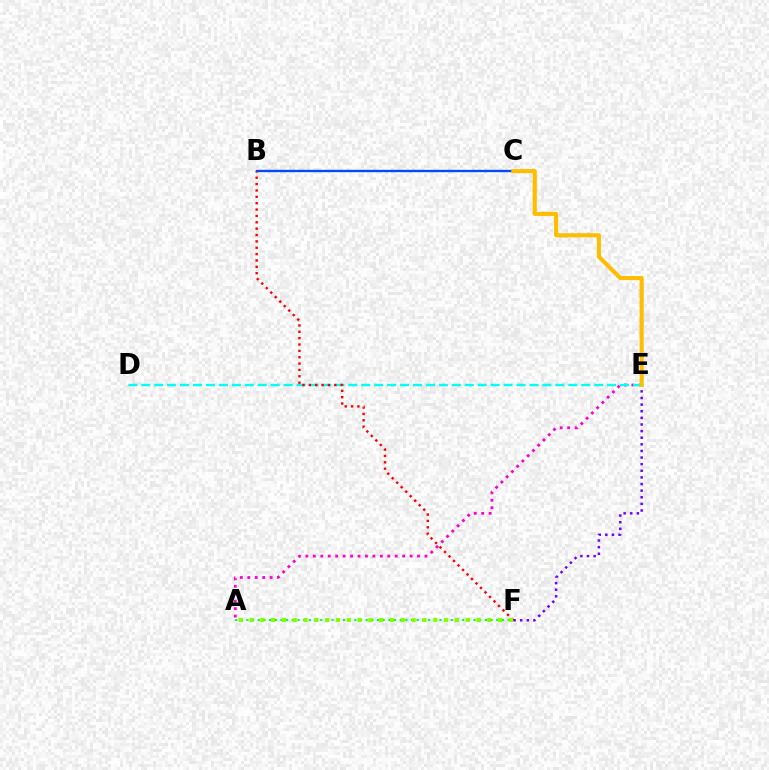{('A', 'E'): [{'color': '#ff00cf', 'line_style': 'dotted', 'thickness': 2.02}], ('B', 'C'): [{'color': '#004bff', 'line_style': 'solid', 'thickness': 1.7}], ('D', 'E'): [{'color': '#00fff6', 'line_style': 'dashed', 'thickness': 1.76}], ('E', 'F'): [{'color': '#7200ff', 'line_style': 'dotted', 'thickness': 1.8}], ('B', 'F'): [{'color': '#ff0000', 'line_style': 'dotted', 'thickness': 1.73}], ('A', 'F'): [{'color': '#00ff39', 'line_style': 'dotted', 'thickness': 1.54}, {'color': '#84ff00', 'line_style': 'dotted', 'thickness': 2.94}], ('C', 'E'): [{'color': '#ffbd00', 'line_style': 'solid', 'thickness': 2.96}]}